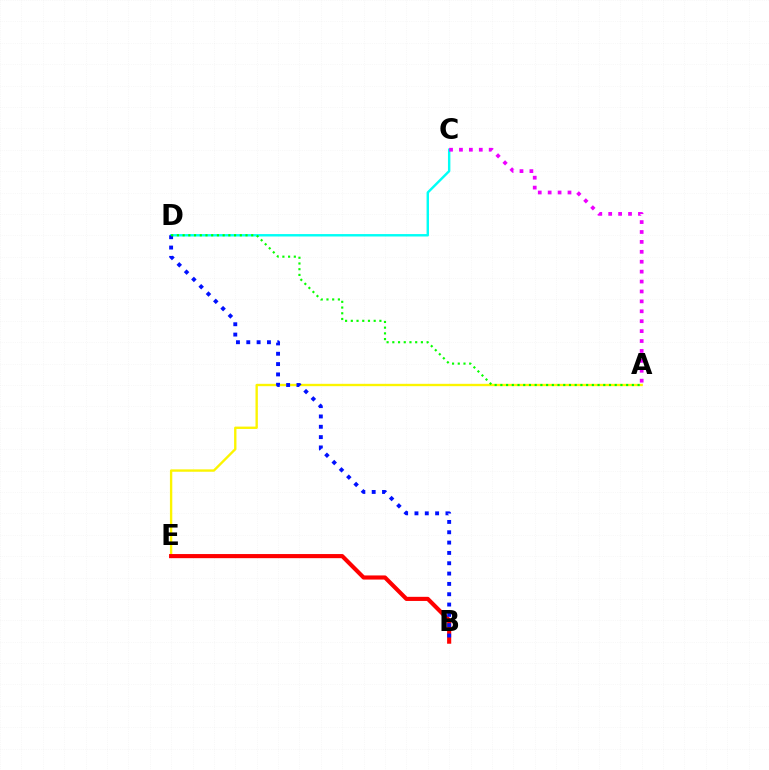{('C', 'D'): [{'color': '#00fff6', 'line_style': 'solid', 'thickness': 1.74}], ('A', 'E'): [{'color': '#fcf500', 'line_style': 'solid', 'thickness': 1.7}], ('B', 'E'): [{'color': '#ff0000', 'line_style': 'solid', 'thickness': 2.97}], ('B', 'D'): [{'color': '#0010ff', 'line_style': 'dotted', 'thickness': 2.81}], ('A', 'C'): [{'color': '#ee00ff', 'line_style': 'dotted', 'thickness': 2.69}], ('A', 'D'): [{'color': '#08ff00', 'line_style': 'dotted', 'thickness': 1.55}]}